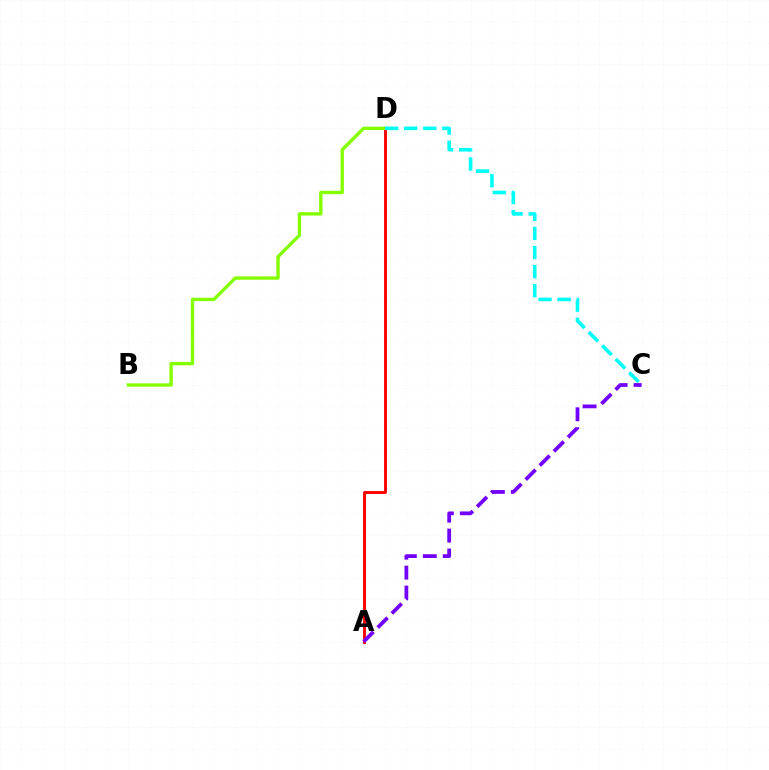{('A', 'D'): [{'color': '#ff0000', 'line_style': 'solid', 'thickness': 2.09}], ('B', 'D'): [{'color': '#84ff00', 'line_style': 'solid', 'thickness': 2.42}], ('A', 'C'): [{'color': '#7200ff', 'line_style': 'dashed', 'thickness': 2.71}], ('C', 'D'): [{'color': '#00fff6', 'line_style': 'dashed', 'thickness': 2.59}]}